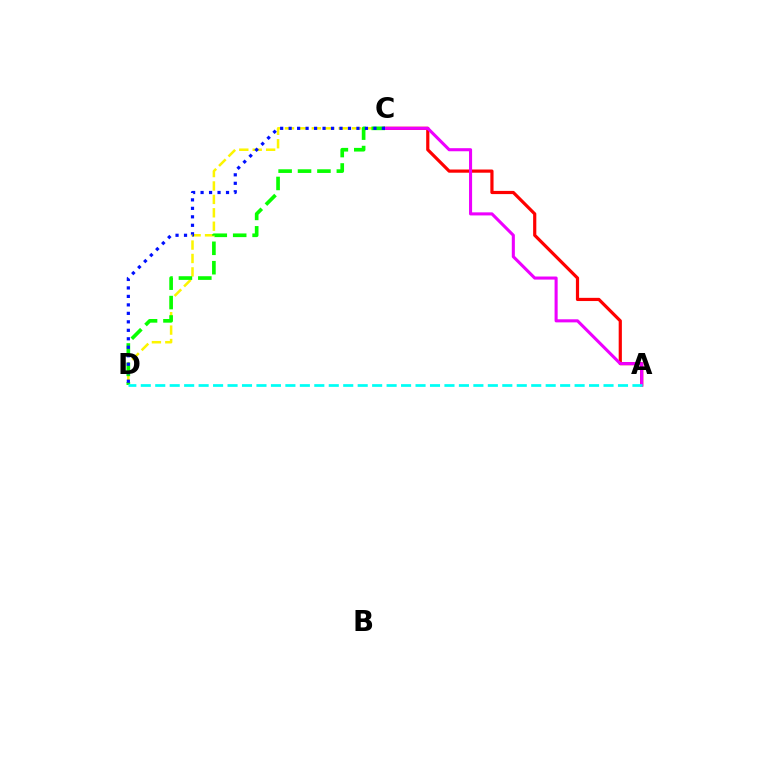{('C', 'D'): [{'color': '#fcf500', 'line_style': 'dashed', 'thickness': 1.82}, {'color': '#08ff00', 'line_style': 'dashed', 'thickness': 2.64}, {'color': '#0010ff', 'line_style': 'dotted', 'thickness': 2.3}], ('A', 'C'): [{'color': '#ff0000', 'line_style': 'solid', 'thickness': 2.3}, {'color': '#ee00ff', 'line_style': 'solid', 'thickness': 2.22}], ('A', 'D'): [{'color': '#00fff6', 'line_style': 'dashed', 'thickness': 1.96}]}